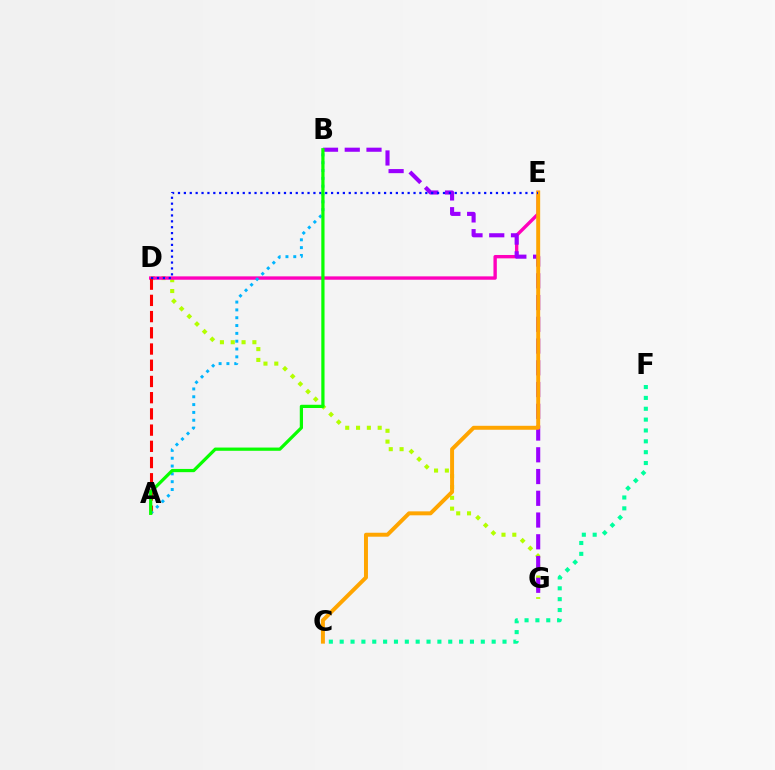{('D', 'G'): [{'color': '#b3ff00', 'line_style': 'dotted', 'thickness': 2.94}], ('D', 'E'): [{'color': '#ff00bd', 'line_style': 'solid', 'thickness': 2.43}, {'color': '#0010ff', 'line_style': 'dotted', 'thickness': 1.6}], ('A', 'D'): [{'color': '#ff0000', 'line_style': 'dashed', 'thickness': 2.2}], ('B', 'G'): [{'color': '#9b00ff', 'line_style': 'dashed', 'thickness': 2.95}], ('C', 'E'): [{'color': '#ffa500', 'line_style': 'solid', 'thickness': 2.84}], ('C', 'F'): [{'color': '#00ff9d', 'line_style': 'dotted', 'thickness': 2.95}], ('A', 'B'): [{'color': '#00b5ff', 'line_style': 'dotted', 'thickness': 2.13}, {'color': '#08ff00', 'line_style': 'solid', 'thickness': 2.32}]}